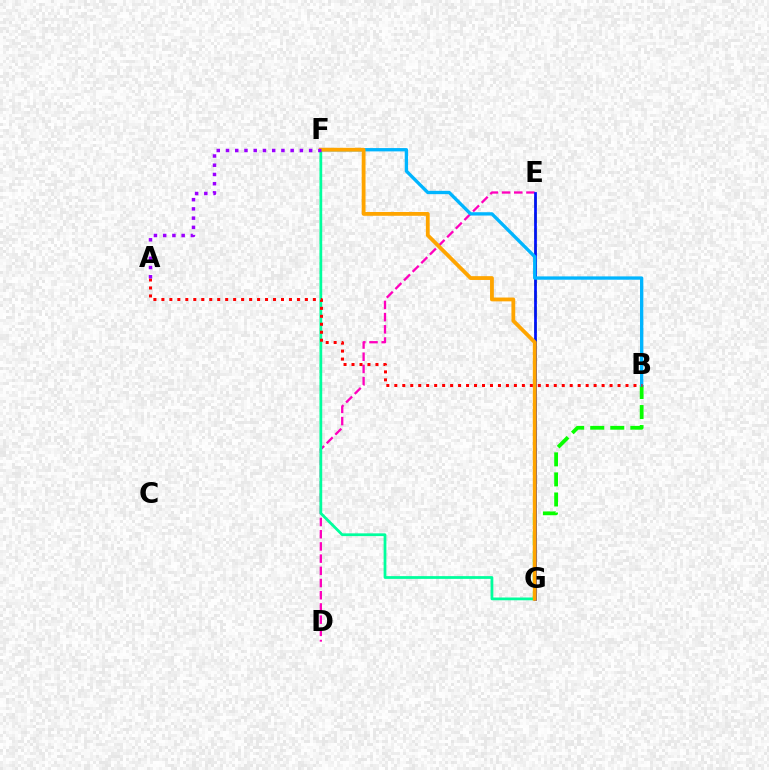{('B', 'G'): [{'color': '#08ff00', 'line_style': 'dashed', 'thickness': 2.72}], ('D', 'E'): [{'color': '#ff00bd', 'line_style': 'dashed', 'thickness': 1.66}], ('E', 'G'): [{'color': '#b3ff00', 'line_style': 'dashed', 'thickness': 2.13}, {'color': '#0010ff', 'line_style': 'solid', 'thickness': 1.98}], ('F', 'G'): [{'color': '#00ff9d', 'line_style': 'solid', 'thickness': 1.99}, {'color': '#ffa500', 'line_style': 'solid', 'thickness': 2.75}], ('B', 'F'): [{'color': '#00b5ff', 'line_style': 'solid', 'thickness': 2.39}], ('A', 'B'): [{'color': '#ff0000', 'line_style': 'dotted', 'thickness': 2.17}], ('A', 'F'): [{'color': '#9b00ff', 'line_style': 'dotted', 'thickness': 2.51}]}